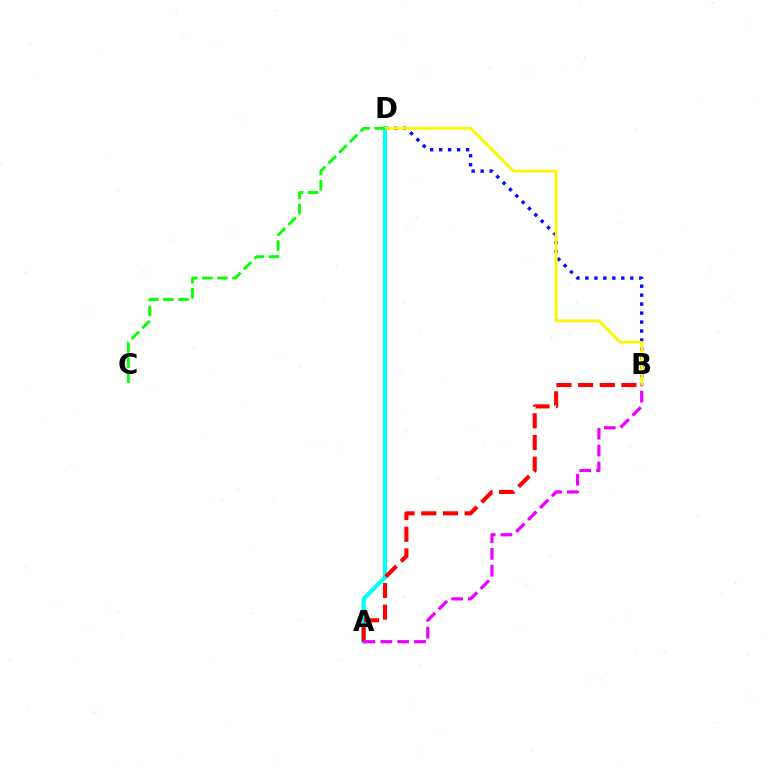{('B', 'D'): [{'color': '#0010ff', 'line_style': 'dotted', 'thickness': 2.44}, {'color': '#fcf500', 'line_style': 'solid', 'thickness': 2.01}], ('A', 'D'): [{'color': '#00fff6', 'line_style': 'solid', 'thickness': 3.0}], ('A', 'B'): [{'color': '#ff0000', 'line_style': 'dashed', 'thickness': 2.94}, {'color': '#ee00ff', 'line_style': 'dashed', 'thickness': 2.29}], ('C', 'D'): [{'color': '#08ff00', 'line_style': 'dashed', 'thickness': 2.05}]}